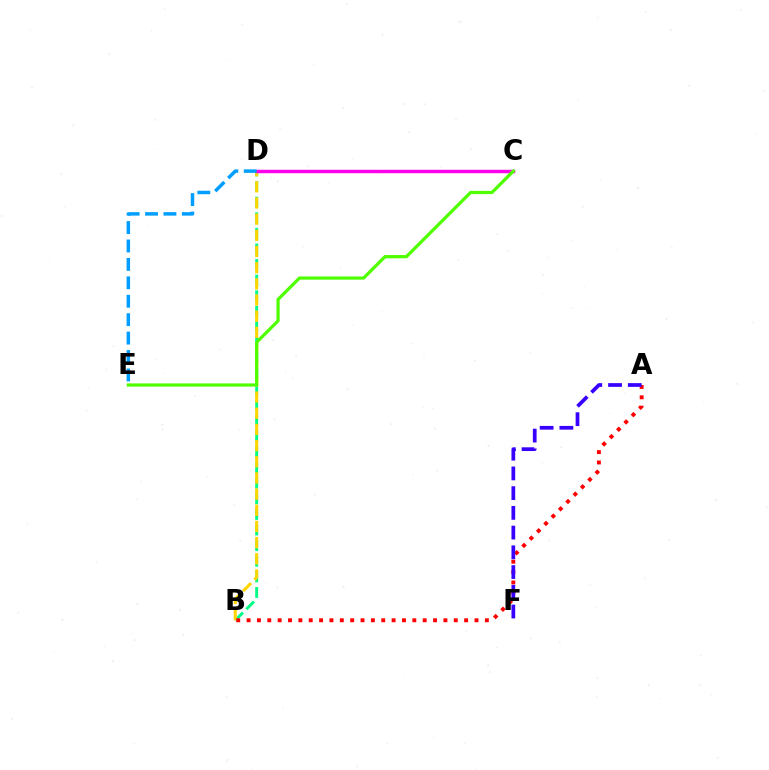{('B', 'D'): [{'color': '#00ff86', 'line_style': 'dashed', 'thickness': 2.12}, {'color': '#ffd500', 'line_style': 'dashed', 'thickness': 2.2}], ('C', 'D'): [{'color': '#ff00ed', 'line_style': 'solid', 'thickness': 2.47}], ('A', 'B'): [{'color': '#ff0000', 'line_style': 'dotted', 'thickness': 2.81}], ('C', 'E'): [{'color': '#4fff00', 'line_style': 'solid', 'thickness': 2.32}], ('A', 'F'): [{'color': '#3700ff', 'line_style': 'dashed', 'thickness': 2.68}], ('D', 'E'): [{'color': '#009eff', 'line_style': 'dashed', 'thickness': 2.5}]}